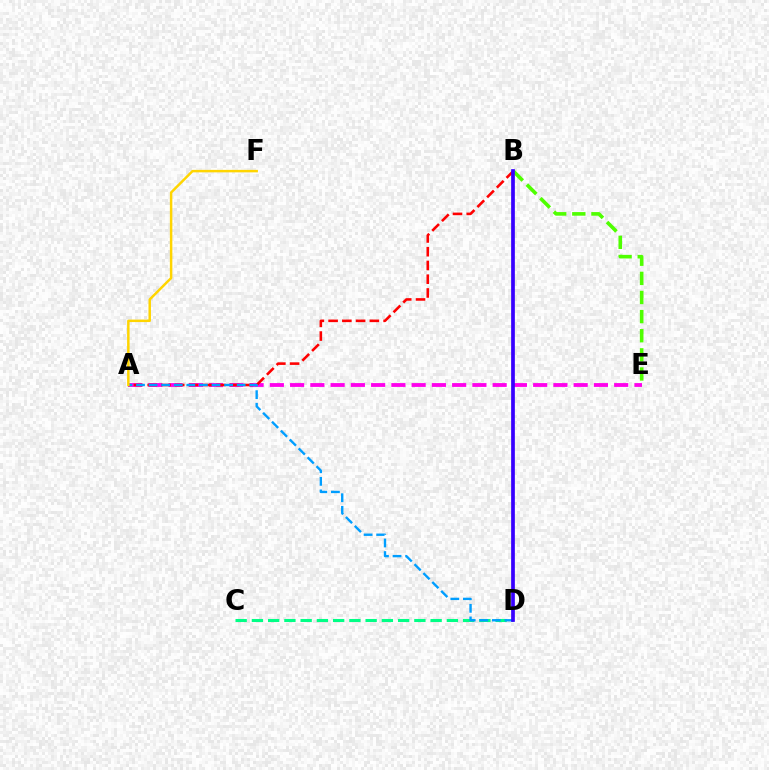{('C', 'D'): [{'color': '#00ff86', 'line_style': 'dashed', 'thickness': 2.21}], ('B', 'E'): [{'color': '#4fff00', 'line_style': 'dashed', 'thickness': 2.6}], ('A', 'E'): [{'color': '#ff00ed', 'line_style': 'dashed', 'thickness': 2.75}], ('A', 'B'): [{'color': '#ff0000', 'line_style': 'dashed', 'thickness': 1.87}], ('A', 'D'): [{'color': '#009eff', 'line_style': 'dashed', 'thickness': 1.71}], ('B', 'D'): [{'color': '#3700ff', 'line_style': 'solid', 'thickness': 2.67}], ('A', 'F'): [{'color': '#ffd500', 'line_style': 'solid', 'thickness': 1.78}]}